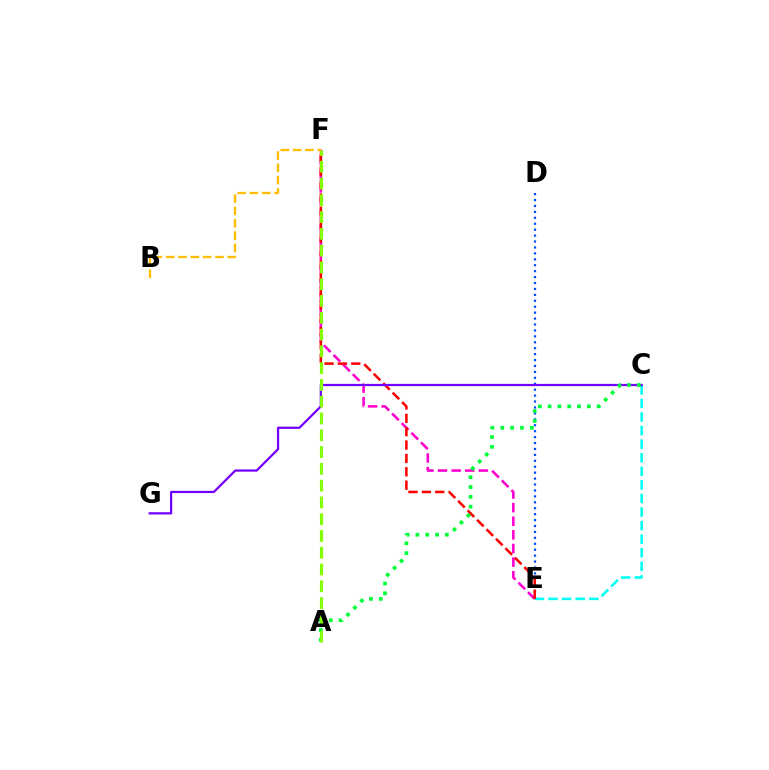{('E', 'F'): [{'color': '#ff00cf', 'line_style': 'dashed', 'thickness': 1.85}, {'color': '#ff0000', 'line_style': 'dashed', 'thickness': 1.82}], ('C', 'E'): [{'color': '#00fff6', 'line_style': 'dashed', 'thickness': 1.84}], ('D', 'E'): [{'color': '#004bff', 'line_style': 'dotted', 'thickness': 1.61}], ('C', 'G'): [{'color': '#7200ff', 'line_style': 'solid', 'thickness': 1.61}], ('A', 'C'): [{'color': '#00ff39', 'line_style': 'dotted', 'thickness': 2.67}], ('A', 'F'): [{'color': '#84ff00', 'line_style': 'dashed', 'thickness': 2.28}], ('B', 'F'): [{'color': '#ffbd00', 'line_style': 'dashed', 'thickness': 1.67}]}